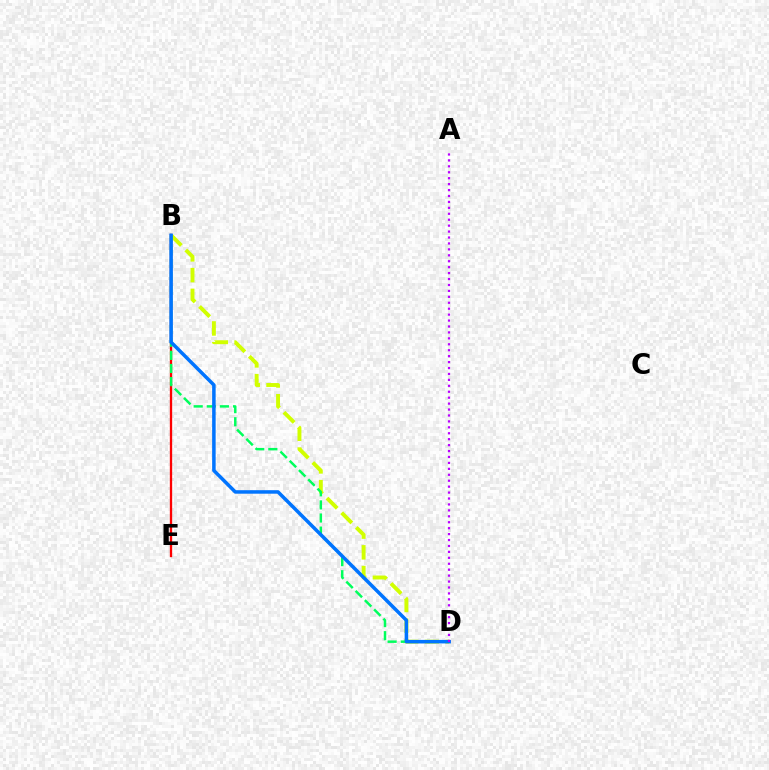{('B', 'E'): [{'color': '#ff0000', 'line_style': 'solid', 'thickness': 1.67}], ('B', 'D'): [{'color': '#d1ff00', 'line_style': 'dashed', 'thickness': 2.82}, {'color': '#00ff5c', 'line_style': 'dashed', 'thickness': 1.78}, {'color': '#0074ff', 'line_style': 'solid', 'thickness': 2.53}], ('A', 'D'): [{'color': '#b900ff', 'line_style': 'dotted', 'thickness': 1.61}]}